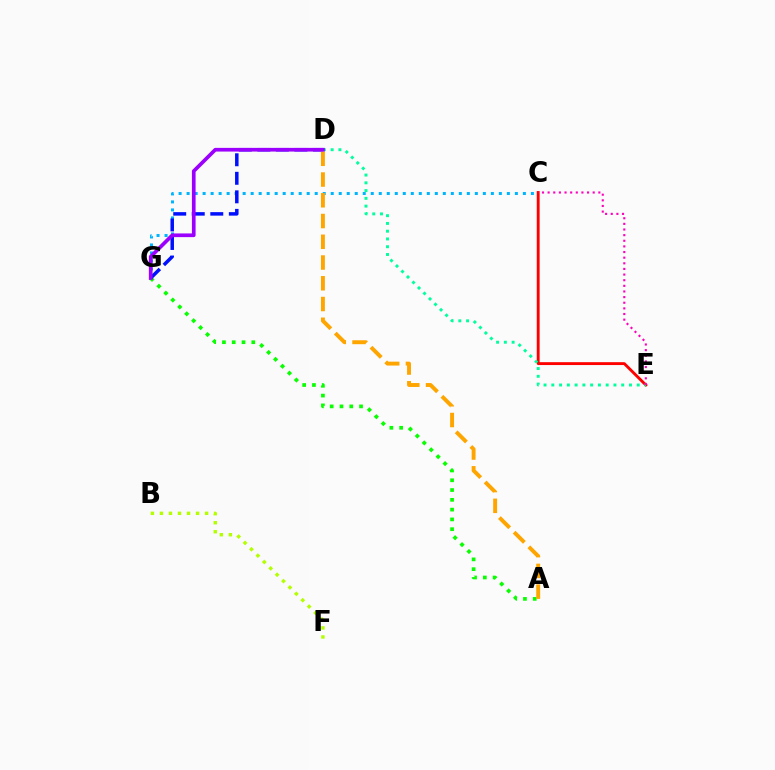{('C', 'G'): [{'color': '#00b5ff', 'line_style': 'dotted', 'thickness': 2.18}], ('C', 'E'): [{'color': '#ff0000', 'line_style': 'solid', 'thickness': 2.07}, {'color': '#ff00bd', 'line_style': 'dotted', 'thickness': 1.53}], ('D', 'E'): [{'color': '#00ff9d', 'line_style': 'dotted', 'thickness': 2.11}], ('B', 'F'): [{'color': '#b3ff00', 'line_style': 'dotted', 'thickness': 2.45}], ('A', 'G'): [{'color': '#08ff00', 'line_style': 'dotted', 'thickness': 2.66}], ('D', 'G'): [{'color': '#0010ff', 'line_style': 'dashed', 'thickness': 2.52}, {'color': '#9b00ff', 'line_style': 'solid', 'thickness': 2.66}], ('A', 'D'): [{'color': '#ffa500', 'line_style': 'dashed', 'thickness': 2.82}]}